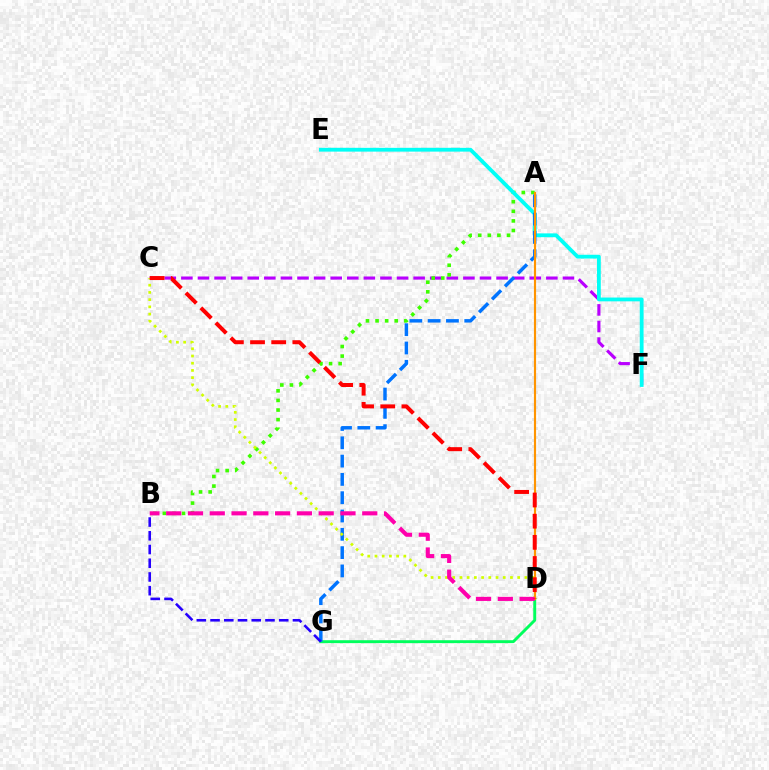{('C', 'F'): [{'color': '#b900ff', 'line_style': 'dashed', 'thickness': 2.25}], ('D', 'G'): [{'color': '#00ff5c', 'line_style': 'solid', 'thickness': 2.1}], ('A', 'B'): [{'color': '#3dff00', 'line_style': 'dotted', 'thickness': 2.61}], ('E', 'F'): [{'color': '#00fff6', 'line_style': 'solid', 'thickness': 2.73}], ('A', 'G'): [{'color': '#0074ff', 'line_style': 'dashed', 'thickness': 2.49}], ('C', 'D'): [{'color': '#d1ff00', 'line_style': 'dotted', 'thickness': 1.96}, {'color': '#ff0000', 'line_style': 'dashed', 'thickness': 2.88}], ('A', 'D'): [{'color': '#ff9400', 'line_style': 'solid', 'thickness': 1.55}], ('B', 'D'): [{'color': '#ff00ac', 'line_style': 'dashed', 'thickness': 2.96}], ('B', 'G'): [{'color': '#2500ff', 'line_style': 'dashed', 'thickness': 1.87}]}